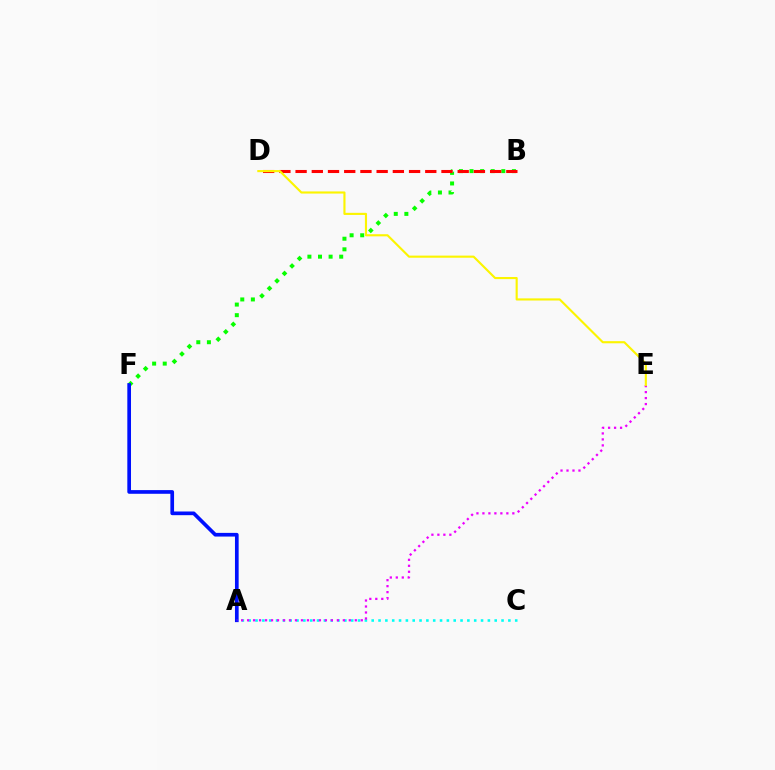{('A', 'C'): [{'color': '#00fff6', 'line_style': 'dotted', 'thickness': 1.86}], ('B', 'F'): [{'color': '#08ff00', 'line_style': 'dotted', 'thickness': 2.88}], ('B', 'D'): [{'color': '#ff0000', 'line_style': 'dashed', 'thickness': 2.2}], ('A', 'F'): [{'color': '#0010ff', 'line_style': 'solid', 'thickness': 2.65}], ('A', 'E'): [{'color': '#ee00ff', 'line_style': 'dotted', 'thickness': 1.63}], ('D', 'E'): [{'color': '#fcf500', 'line_style': 'solid', 'thickness': 1.53}]}